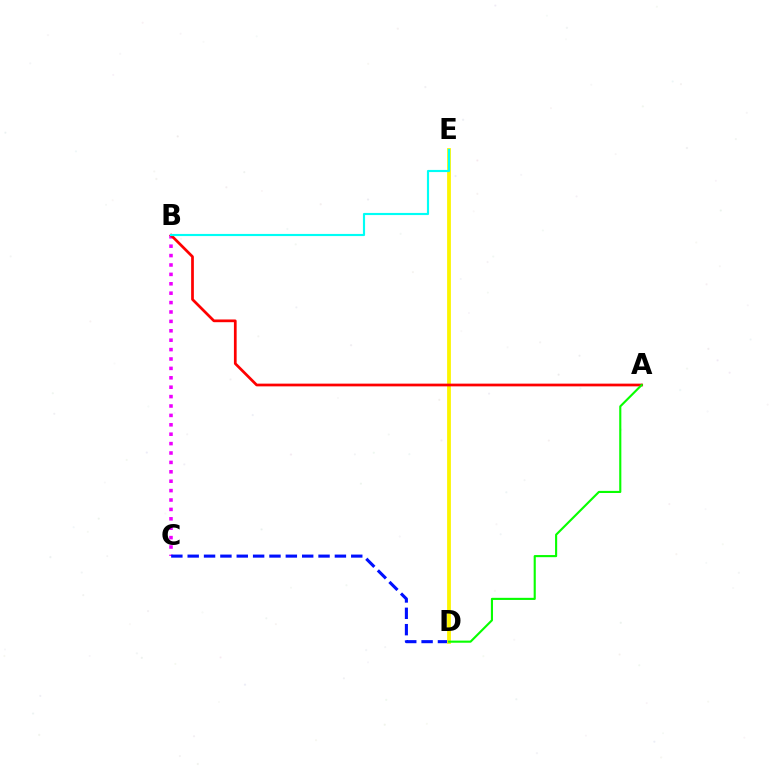{('B', 'C'): [{'color': '#ee00ff', 'line_style': 'dotted', 'thickness': 2.55}], ('C', 'D'): [{'color': '#0010ff', 'line_style': 'dashed', 'thickness': 2.22}], ('D', 'E'): [{'color': '#fcf500', 'line_style': 'solid', 'thickness': 2.73}], ('A', 'B'): [{'color': '#ff0000', 'line_style': 'solid', 'thickness': 1.96}], ('A', 'D'): [{'color': '#08ff00', 'line_style': 'solid', 'thickness': 1.53}], ('B', 'E'): [{'color': '#00fff6', 'line_style': 'solid', 'thickness': 1.55}]}